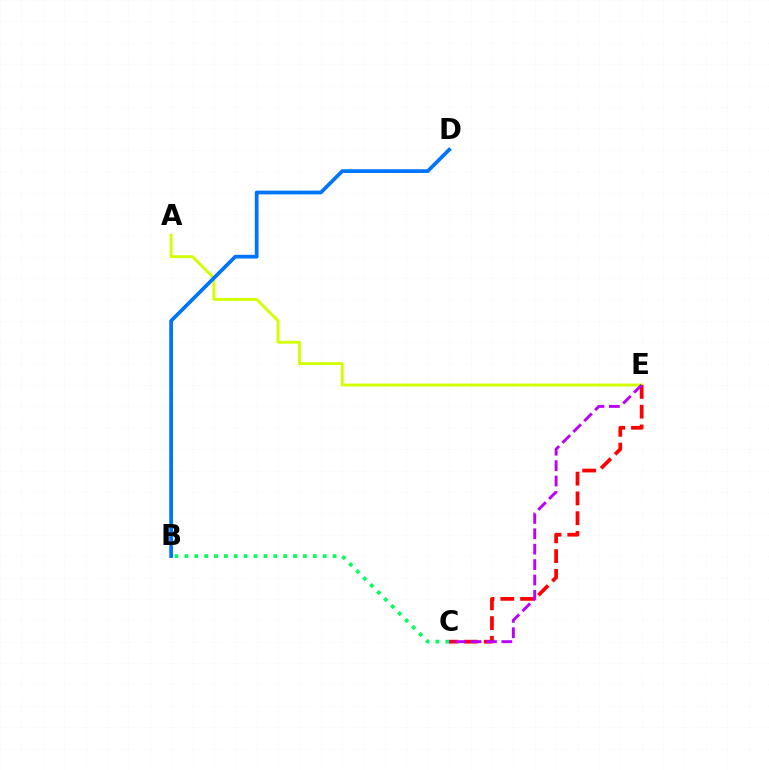{('A', 'E'): [{'color': '#d1ff00', 'line_style': 'solid', 'thickness': 2.08}], ('C', 'E'): [{'color': '#ff0000', 'line_style': 'dashed', 'thickness': 2.69}, {'color': '#b900ff', 'line_style': 'dashed', 'thickness': 2.09}], ('B', 'C'): [{'color': '#00ff5c', 'line_style': 'dotted', 'thickness': 2.68}], ('B', 'D'): [{'color': '#0074ff', 'line_style': 'solid', 'thickness': 2.69}]}